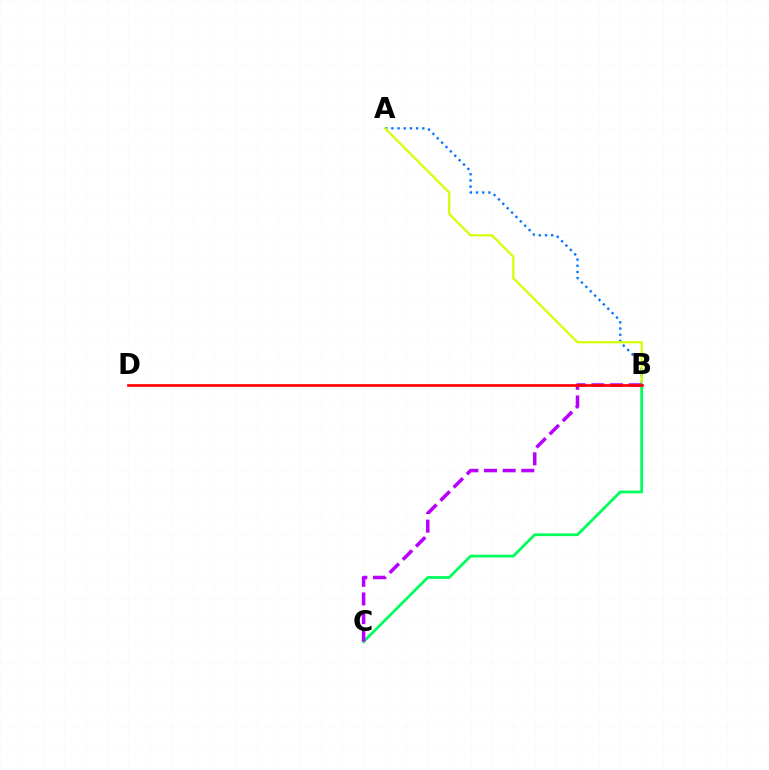{('A', 'B'): [{'color': '#0074ff', 'line_style': 'dotted', 'thickness': 1.68}, {'color': '#d1ff00', 'line_style': 'solid', 'thickness': 1.58}], ('B', 'C'): [{'color': '#00ff5c', 'line_style': 'solid', 'thickness': 2.01}, {'color': '#b900ff', 'line_style': 'dashed', 'thickness': 2.53}], ('B', 'D'): [{'color': '#ff0000', 'line_style': 'solid', 'thickness': 1.94}]}